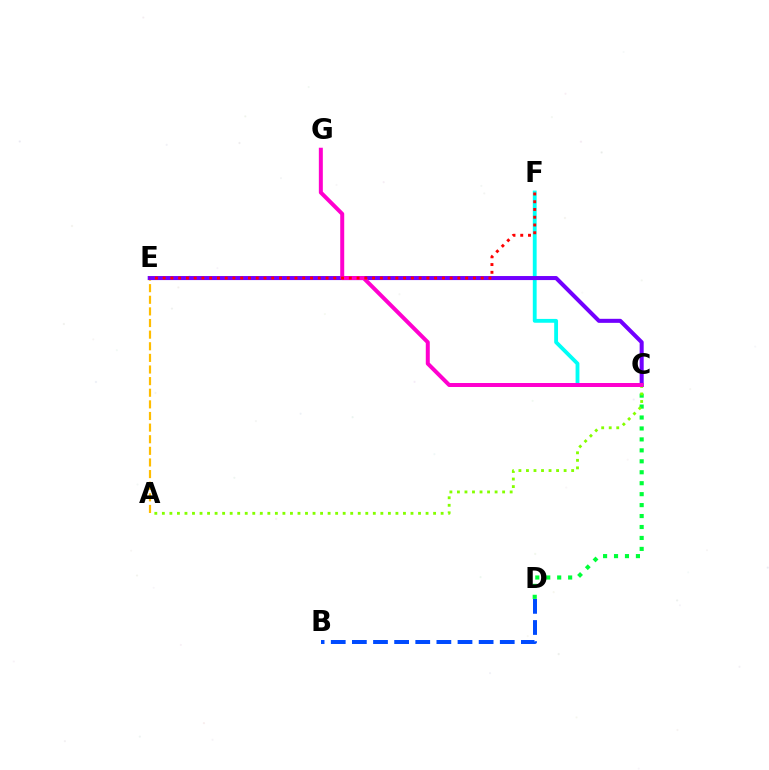{('A', 'E'): [{'color': '#ffbd00', 'line_style': 'dashed', 'thickness': 1.58}], ('C', 'F'): [{'color': '#00fff6', 'line_style': 'solid', 'thickness': 2.76}], ('C', 'E'): [{'color': '#7200ff', 'line_style': 'solid', 'thickness': 2.91}], ('B', 'D'): [{'color': '#004bff', 'line_style': 'dashed', 'thickness': 2.87}], ('C', 'D'): [{'color': '#00ff39', 'line_style': 'dotted', 'thickness': 2.97}], ('A', 'C'): [{'color': '#84ff00', 'line_style': 'dotted', 'thickness': 2.05}], ('C', 'G'): [{'color': '#ff00cf', 'line_style': 'solid', 'thickness': 2.87}], ('E', 'F'): [{'color': '#ff0000', 'line_style': 'dotted', 'thickness': 2.11}]}